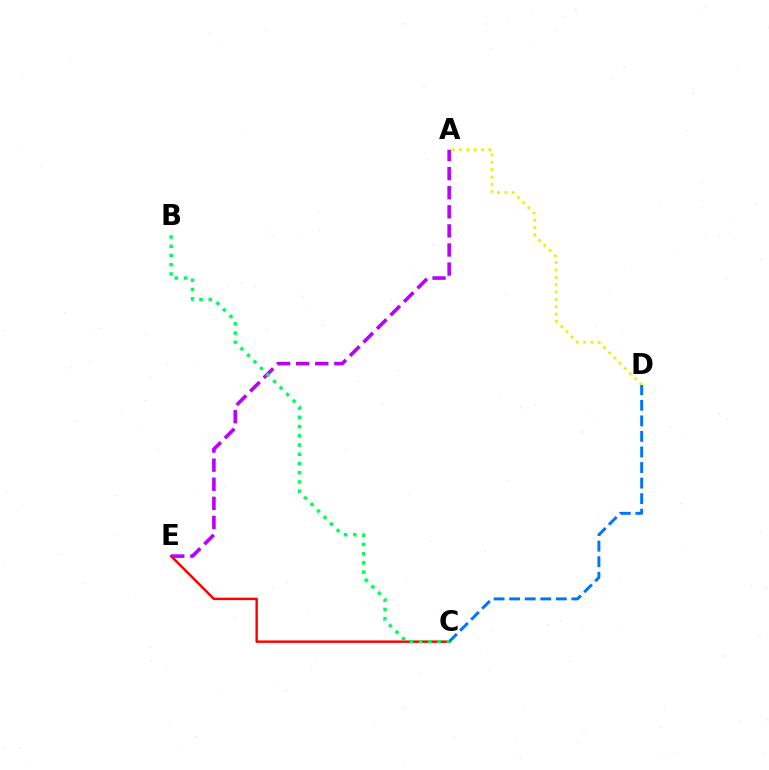{('A', 'D'): [{'color': '#d1ff00', 'line_style': 'dotted', 'thickness': 2.0}], ('C', 'E'): [{'color': '#ff0000', 'line_style': 'solid', 'thickness': 1.76}], ('A', 'E'): [{'color': '#b900ff', 'line_style': 'dashed', 'thickness': 2.59}], ('C', 'D'): [{'color': '#0074ff', 'line_style': 'dashed', 'thickness': 2.11}], ('B', 'C'): [{'color': '#00ff5c', 'line_style': 'dotted', 'thickness': 2.51}]}